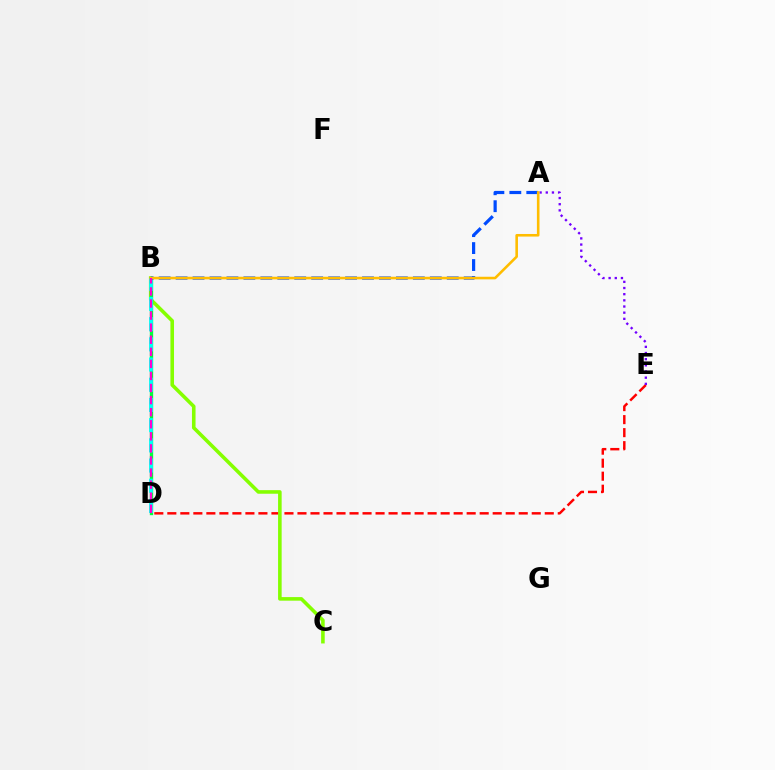{('D', 'E'): [{'color': '#ff0000', 'line_style': 'dashed', 'thickness': 1.77}], ('B', 'C'): [{'color': '#84ff00', 'line_style': 'solid', 'thickness': 2.58}], ('B', 'D'): [{'color': '#00ff39', 'line_style': 'solid', 'thickness': 2.41}, {'color': '#00fff6', 'line_style': 'dashed', 'thickness': 2.74}, {'color': '#ff00cf', 'line_style': 'dashed', 'thickness': 1.64}], ('A', 'B'): [{'color': '#004bff', 'line_style': 'dashed', 'thickness': 2.3}, {'color': '#ffbd00', 'line_style': 'solid', 'thickness': 1.87}], ('A', 'E'): [{'color': '#7200ff', 'line_style': 'dotted', 'thickness': 1.67}]}